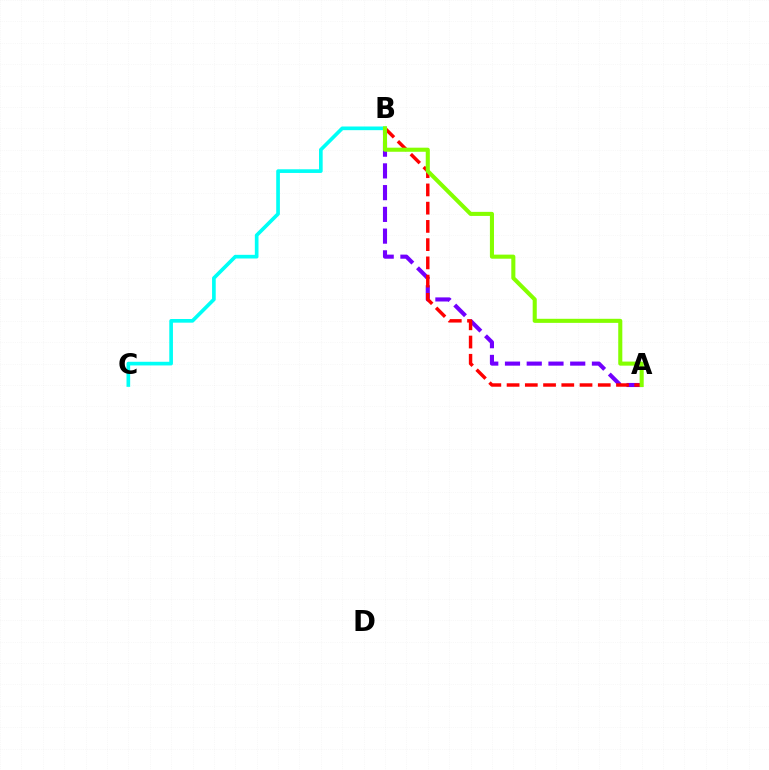{('A', 'B'): [{'color': '#7200ff', 'line_style': 'dashed', 'thickness': 2.95}, {'color': '#ff0000', 'line_style': 'dashed', 'thickness': 2.48}, {'color': '#84ff00', 'line_style': 'solid', 'thickness': 2.93}], ('B', 'C'): [{'color': '#00fff6', 'line_style': 'solid', 'thickness': 2.64}]}